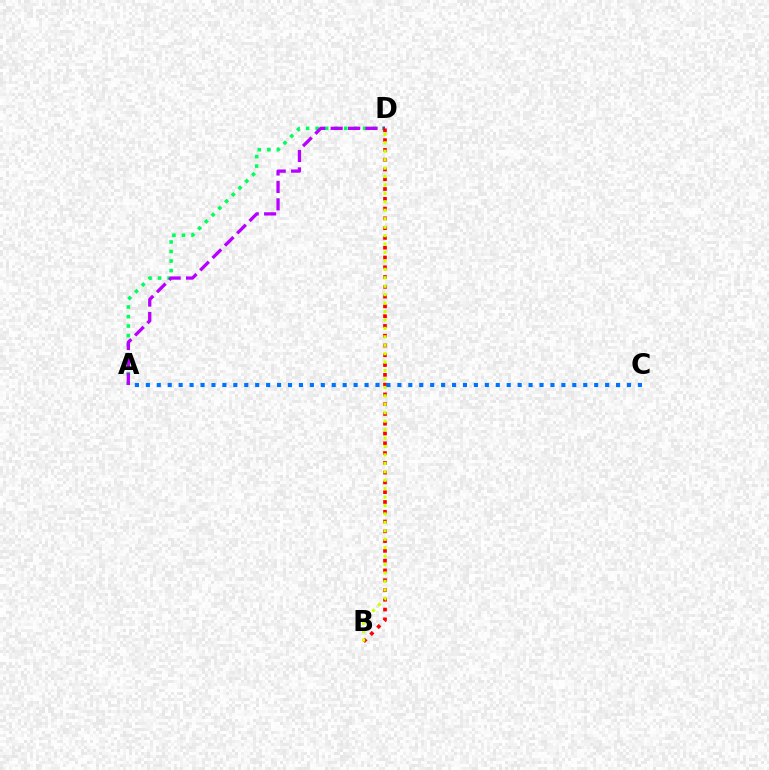{('A', 'D'): [{'color': '#00ff5c', 'line_style': 'dotted', 'thickness': 2.59}, {'color': '#b900ff', 'line_style': 'dashed', 'thickness': 2.37}], ('B', 'D'): [{'color': '#ff0000', 'line_style': 'dotted', 'thickness': 2.66}, {'color': '#d1ff00', 'line_style': 'dotted', 'thickness': 2.29}], ('A', 'C'): [{'color': '#0074ff', 'line_style': 'dotted', 'thickness': 2.97}]}